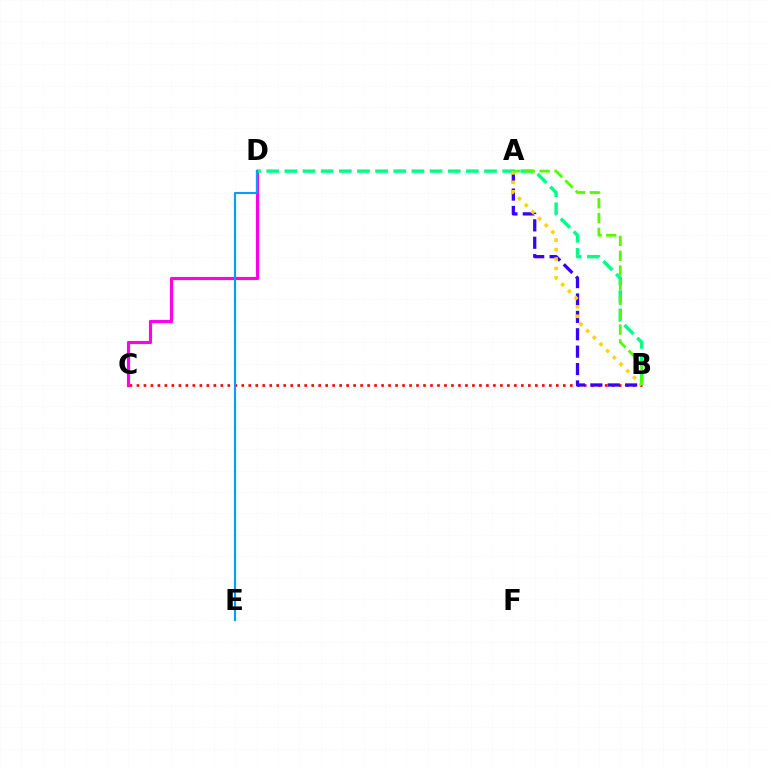{('B', 'C'): [{'color': '#ff0000', 'line_style': 'dotted', 'thickness': 1.9}], ('A', 'B'): [{'color': '#3700ff', 'line_style': 'dashed', 'thickness': 2.36}, {'color': '#ffd500', 'line_style': 'dotted', 'thickness': 2.57}, {'color': '#4fff00', 'line_style': 'dashed', 'thickness': 2.01}], ('C', 'D'): [{'color': '#ff00ed', 'line_style': 'solid', 'thickness': 2.27}], ('B', 'D'): [{'color': '#00ff86', 'line_style': 'dashed', 'thickness': 2.47}], ('D', 'E'): [{'color': '#009eff', 'line_style': 'solid', 'thickness': 1.55}]}